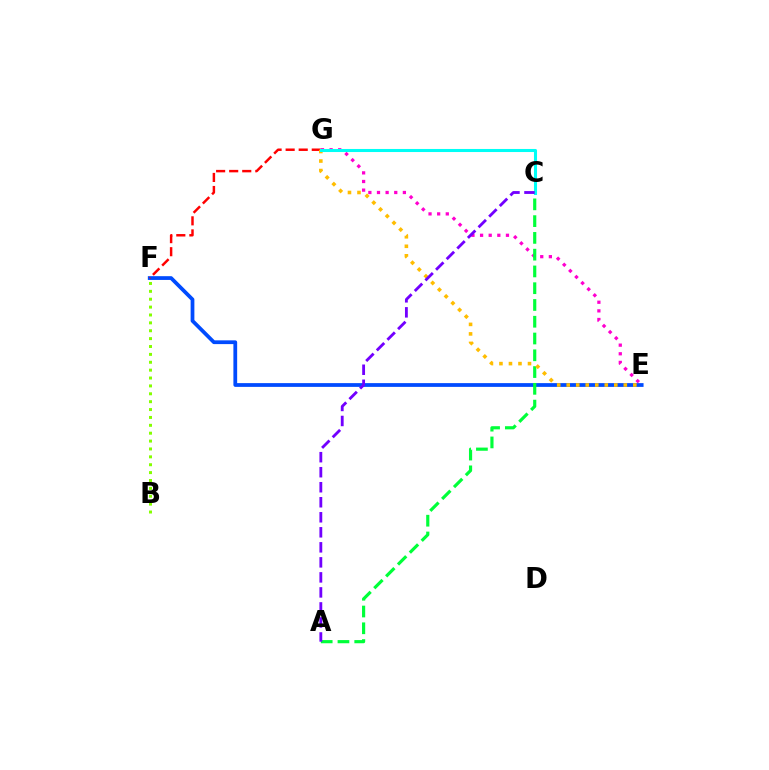{('B', 'F'): [{'color': '#84ff00', 'line_style': 'dotted', 'thickness': 2.14}], ('E', 'G'): [{'color': '#ff00cf', 'line_style': 'dotted', 'thickness': 2.34}, {'color': '#ffbd00', 'line_style': 'dotted', 'thickness': 2.59}], ('E', 'F'): [{'color': '#004bff', 'line_style': 'solid', 'thickness': 2.71}], ('F', 'G'): [{'color': '#ff0000', 'line_style': 'dashed', 'thickness': 1.77}], ('A', 'C'): [{'color': '#00ff39', 'line_style': 'dashed', 'thickness': 2.28}, {'color': '#7200ff', 'line_style': 'dashed', 'thickness': 2.04}], ('C', 'G'): [{'color': '#00fff6', 'line_style': 'solid', 'thickness': 2.2}]}